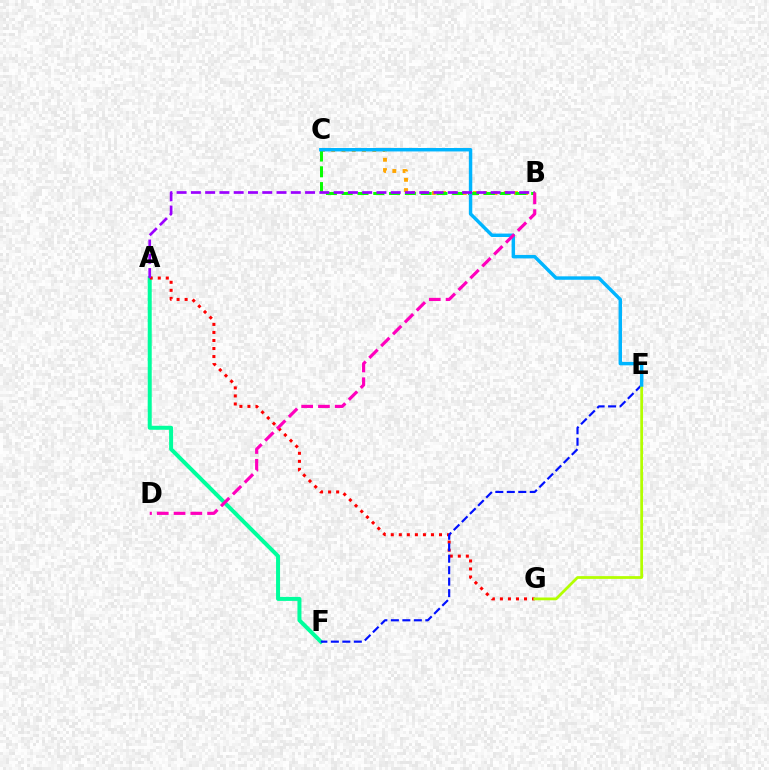{('A', 'F'): [{'color': '#00ff9d', 'line_style': 'solid', 'thickness': 2.88}], ('A', 'G'): [{'color': '#ff0000', 'line_style': 'dotted', 'thickness': 2.18}], ('B', 'C'): [{'color': '#ffa500', 'line_style': 'dotted', 'thickness': 2.79}, {'color': '#08ff00', 'line_style': 'dashed', 'thickness': 2.15}], ('E', 'F'): [{'color': '#0010ff', 'line_style': 'dashed', 'thickness': 1.56}], ('E', 'G'): [{'color': '#b3ff00', 'line_style': 'solid', 'thickness': 1.99}], ('C', 'E'): [{'color': '#00b5ff', 'line_style': 'solid', 'thickness': 2.48}], ('A', 'B'): [{'color': '#9b00ff', 'line_style': 'dashed', 'thickness': 1.94}], ('B', 'D'): [{'color': '#ff00bd', 'line_style': 'dashed', 'thickness': 2.28}]}